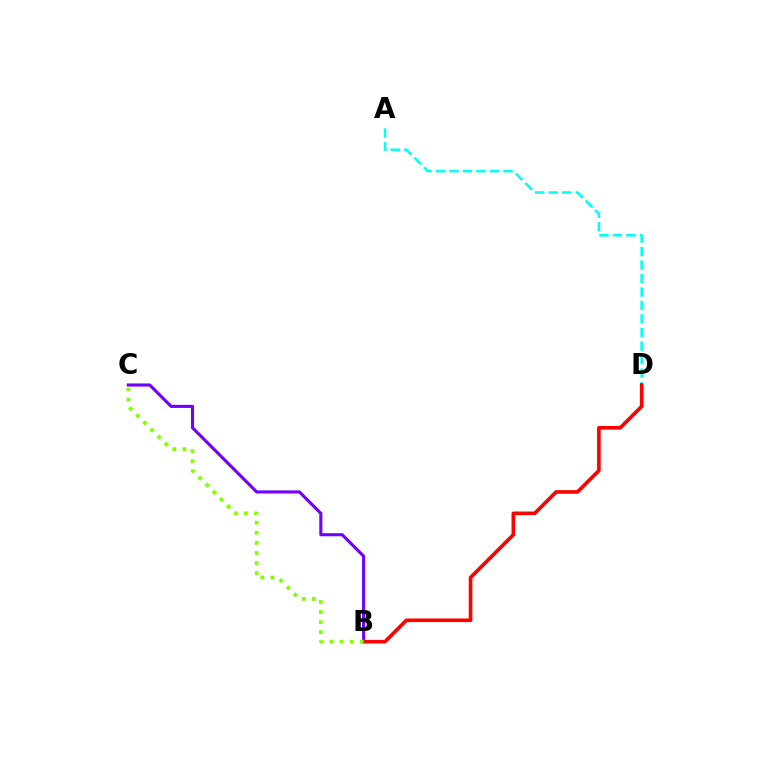{('B', 'C'): [{'color': '#7200ff', 'line_style': 'solid', 'thickness': 2.23}, {'color': '#84ff00', 'line_style': 'dotted', 'thickness': 2.74}], ('A', 'D'): [{'color': '#00fff6', 'line_style': 'dashed', 'thickness': 1.83}], ('B', 'D'): [{'color': '#ff0000', 'line_style': 'solid', 'thickness': 2.6}]}